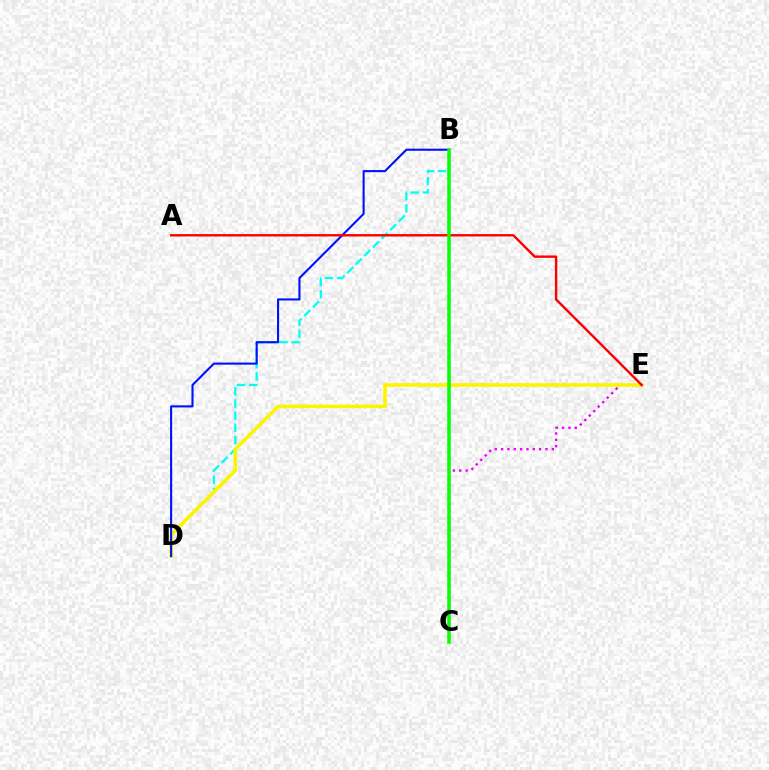{('B', 'D'): [{'color': '#00fff6', 'line_style': 'dashed', 'thickness': 1.65}, {'color': '#0010ff', 'line_style': 'solid', 'thickness': 1.51}], ('C', 'E'): [{'color': '#ee00ff', 'line_style': 'dotted', 'thickness': 1.72}], ('D', 'E'): [{'color': '#fcf500', 'line_style': 'solid', 'thickness': 2.57}], ('A', 'E'): [{'color': '#ff0000', 'line_style': 'solid', 'thickness': 1.73}], ('B', 'C'): [{'color': '#08ff00', 'line_style': 'solid', 'thickness': 2.55}]}